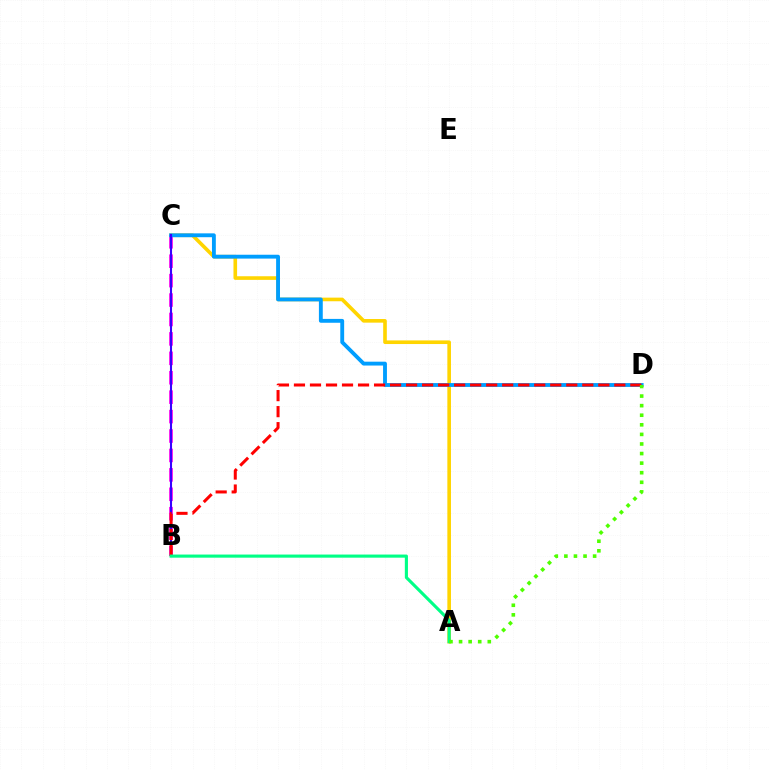{('A', 'C'): [{'color': '#ffd500', 'line_style': 'solid', 'thickness': 2.61}], ('B', 'C'): [{'color': '#ff00ed', 'line_style': 'dashed', 'thickness': 2.64}, {'color': '#3700ff', 'line_style': 'solid', 'thickness': 1.5}], ('C', 'D'): [{'color': '#009eff', 'line_style': 'solid', 'thickness': 2.78}], ('B', 'D'): [{'color': '#ff0000', 'line_style': 'dashed', 'thickness': 2.18}], ('A', 'B'): [{'color': '#00ff86', 'line_style': 'solid', 'thickness': 2.25}], ('A', 'D'): [{'color': '#4fff00', 'line_style': 'dotted', 'thickness': 2.6}]}